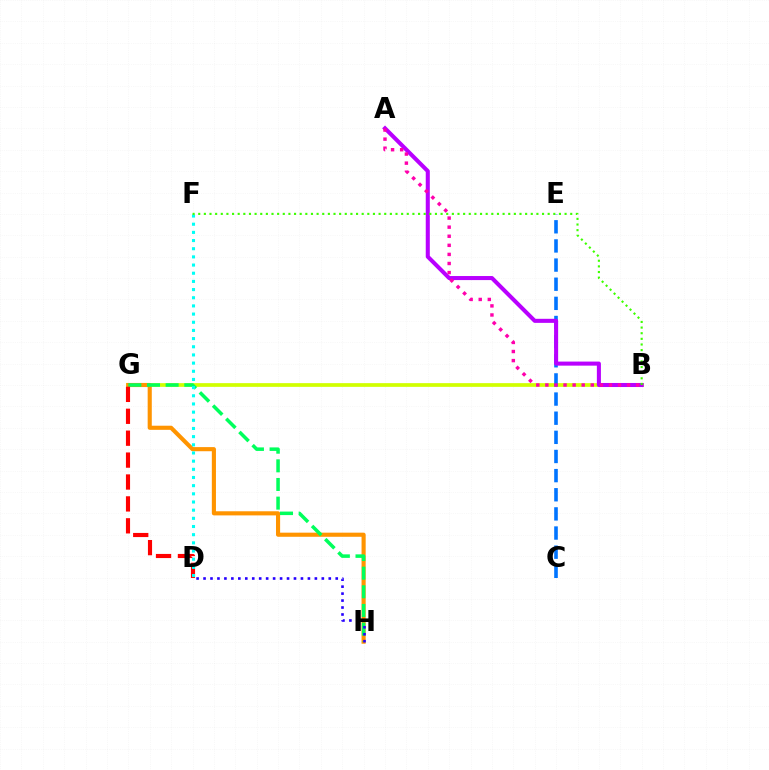{('B', 'G'): [{'color': '#d1ff00', 'line_style': 'solid', 'thickness': 2.67}], ('G', 'H'): [{'color': '#ff9400', 'line_style': 'solid', 'thickness': 2.97}, {'color': '#00ff5c', 'line_style': 'dashed', 'thickness': 2.53}], ('C', 'E'): [{'color': '#0074ff', 'line_style': 'dashed', 'thickness': 2.6}], ('D', 'G'): [{'color': '#ff0000', 'line_style': 'dashed', 'thickness': 2.98}], ('A', 'B'): [{'color': '#b900ff', 'line_style': 'solid', 'thickness': 2.92}, {'color': '#ff00ac', 'line_style': 'dotted', 'thickness': 2.47}], ('D', 'F'): [{'color': '#00fff6', 'line_style': 'dotted', 'thickness': 2.22}], ('D', 'H'): [{'color': '#2500ff', 'line_style': 'dotted', 'thickness': 1.89}], ('B', 'F'): [{'color': '#3dff00', 'line_style': 'dotted', 'thickness': 1.53}]}